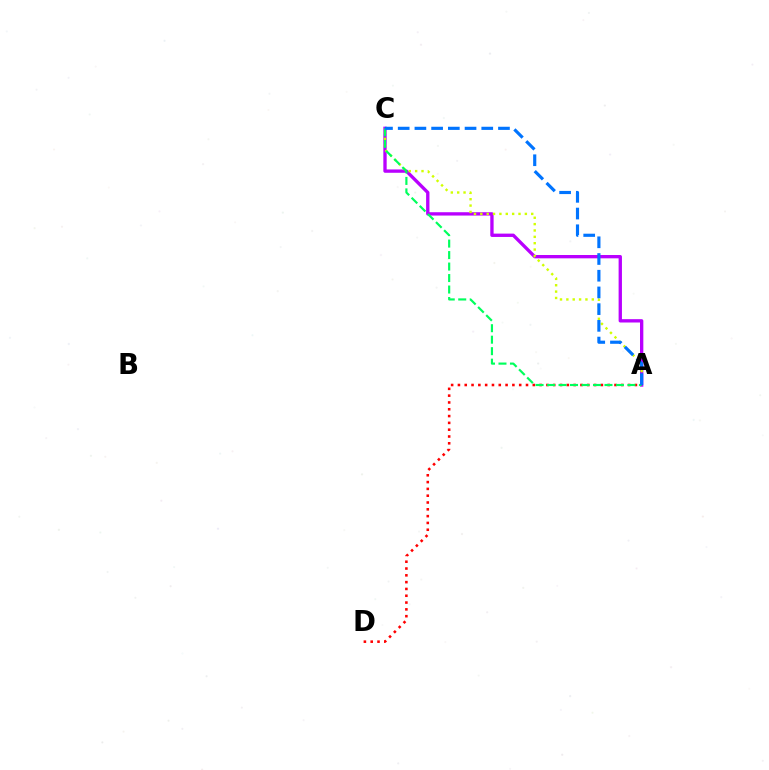{('A', 'C'): [{'color': '#b900ff', 'line_style': 'solid', 'thickness': 2.4}, {'color': '#d1ff00', 'line_style': 'dotted', 'thickness': 1.73}, {'color': '#00ff5c', 'line_style': 'dashed', 'thickness': 1.56}, {'color': '#0074ff', 'line_style': 'dashed', 'thickness': 2.27}], ('A', 'D'): [{'color': '#ff0000', 'line_style': 'dotted', 'thickness': 1.85}]}